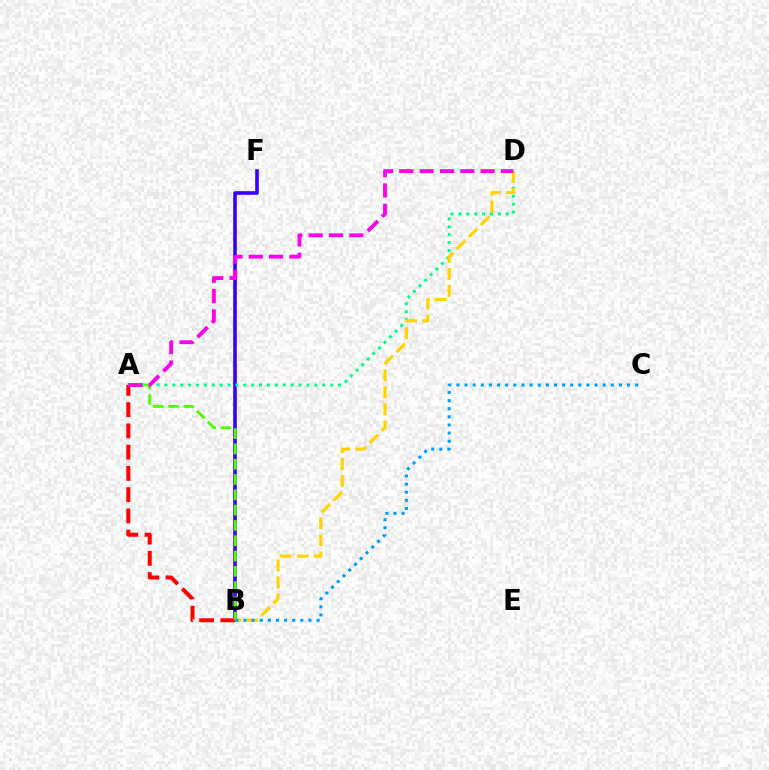{('B', 'F'): [{'color': '#3700ff', 'line_style': 'solid', 'thickness': 2.61}], ('A', 'B'): [{'color': '#ff0000', 'line_style': 'dashed', 'thickness': 2.89}, {'color': '#4fff00', 'line_style': 'dashed', 'thickness': 2.08}], ('A', 'D'): [{'color': '#00ff86', 'line_style': 'dotted', 'thickness': 2.14}, {'color': '#ff00ed', 'line_style': 'dashed', 'thickness': 2.76}], ('B', 'D'): [{'color': '#ffd500', 'line_style': 'dashed', 'thickness': 2.31}], ('B', 'C'): [{'color': '#009eff', 'line_style': 'dotted', 'thickness': 2.21}]}